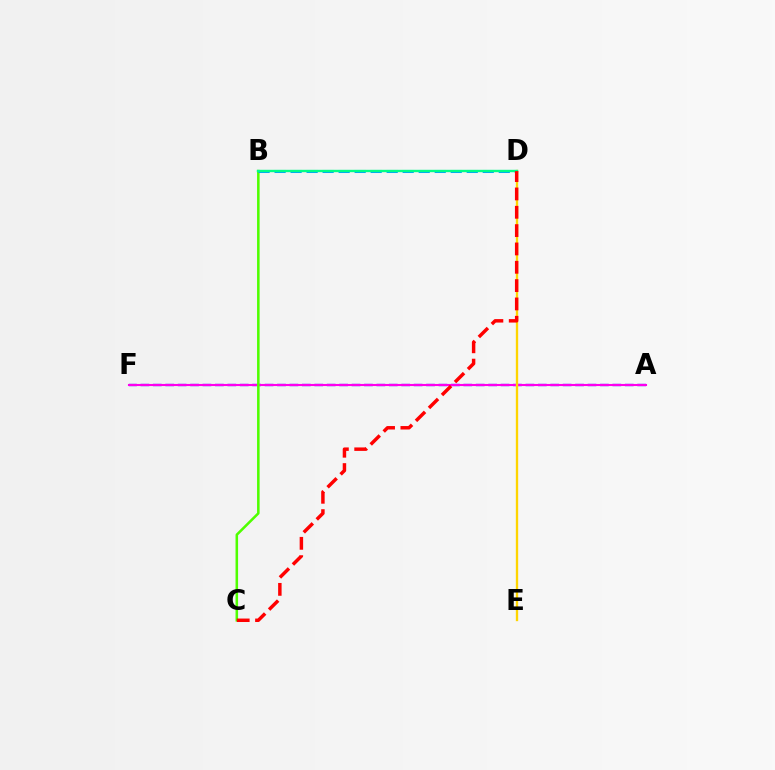{('A', 'F'): [{'color': '#3700ff', 'line_style': 'dashed', 'thickness': 1.69}, {'color': '#ff00ed', 'line_style': 'solid', 'thickness': 1.51}], ('B', 'C'): [{'color': '#4fff00', 'line_style': 'solid', 'thickness': 1.83}], ('D', 'E'): [{'color': '#ffd500', 'line_style': 'solid', 'thickness': 1.68}], ('B', 'D'): [{'color': '#009eff', 'line_style': 'dashed', 'thickness': 2.18}, {'color': '#00ff86', 'line_style': 'solid', 'thickness': 1.72}], ('C', 'D'): [{'color': '#ff0000', 'line_style': 'dashed', 'thickness': 2.49}]}